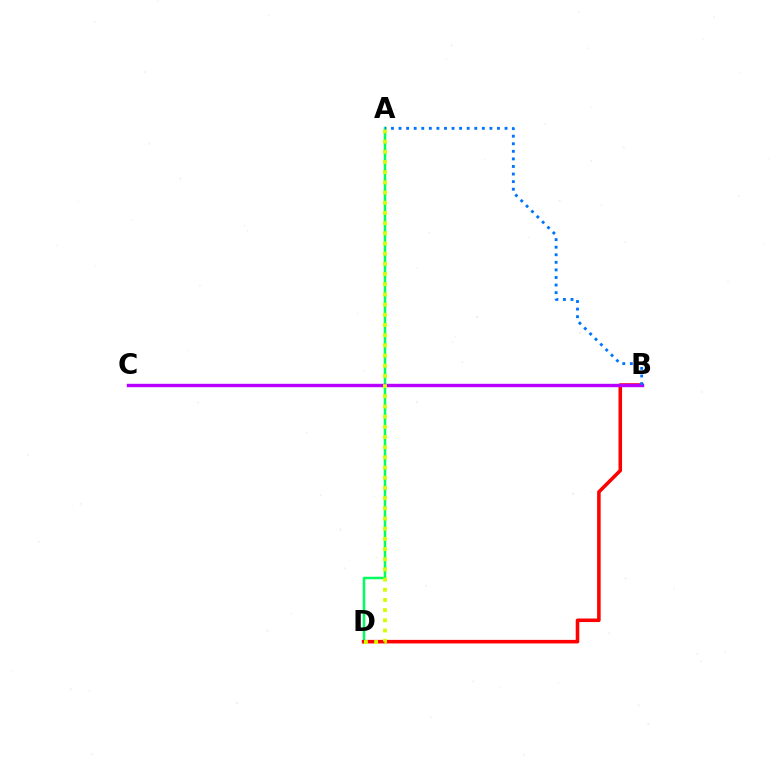{('A', 'D'): [{'color': '#00ff5c', 'line_style': 'solid', 'thickness': 1.79}, {'color': '#d1ff00', 'line_style': 'dotted', 'thickness': 2.77}], ('B', 'D'): [{'color': '#ff0000', 'line_style': 'solid', 'thickness': 2.56}], ('B', 'C'): [{'color': '#b900ff', 'line_style': 'solid', 'thickness': 2.45}], ('A', 'B'): [{'color': '#0074ff', 'line_style': 'dotted', 'thickness': 2.06}]}